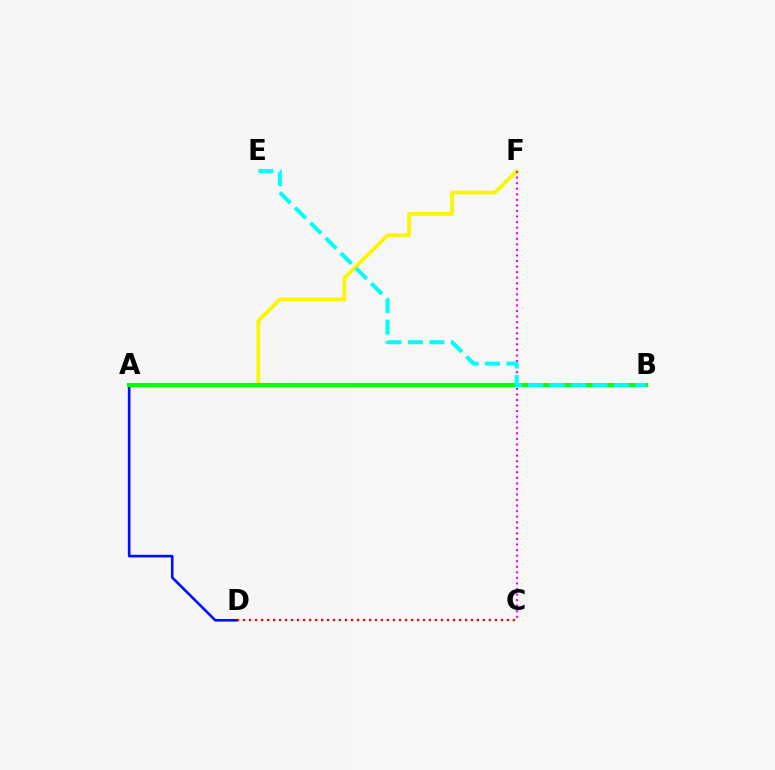{('A', 'F'): [{'color': '#fcf500', 'line_style': 'solid', 'thickness': 2.71}], ('A', 'D'): [{'color': '#0010ff', 'line_style': 'solid', 'thickness': 1.9}], ('C', 'F'): [{'color': '#ee00ff', 'line_style': 'dotted', 'thickness': 1.51}], ('A', 'B'): [{'color': '#08ff00', 'line_style': 'solid', 'thickness': 2.94}], ('C', 'D'): [{'color': '#ff0000', 'line_style': 'dotted', 'thickness': 1.63}], ('B', 'E'): [{'color': '#00fff6', 'line_style': 'dashed', 'thickness': 2.92}]}